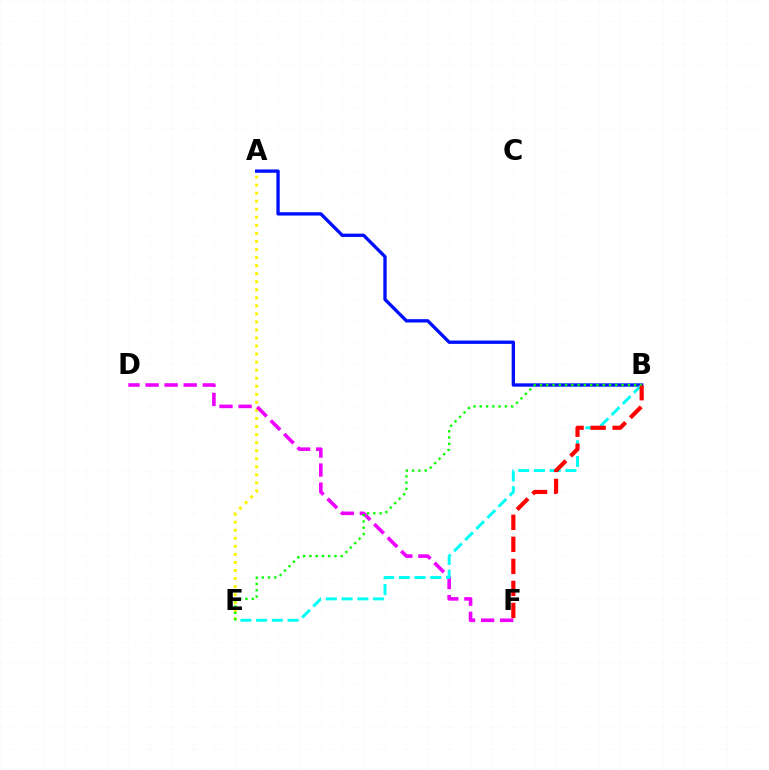{('A', 'E'): [{'color': '#fcf500', 'line_style': 'dotted', 'thickness': 2.19}], ('D', 'F'): [{'color': '#ee00ff', 'line_style': 'dashed', 'thickness': 2.59}], ('A', 'B'): [{'color': '#0010ff', 'line_style': 'solid', 'thickness': 2.4}], ('B', 'E'): [{'color': '#00fff6', 'line_style': 'dashed', 'thickness': 2.14}, {'color': '#08ff00', 'line_style': 'dotted', 'thickness': 1.71}], ('B', 'F'): [{'color': '#ff0000', 'line_style': 'dashed', 'thickness': 2.99}]}